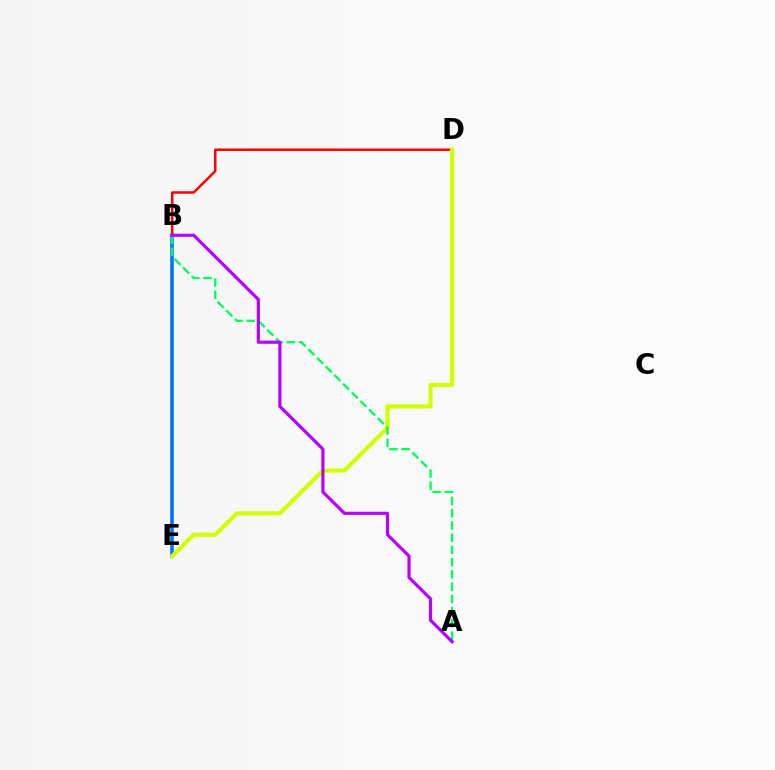{('B', 'D'): [{'color': '#ff0000', 'line_style': 'solid', 'thickness': 1.79}], ('B', 'E'): [{'color': '#0074ff', 'line_style': 'solid', 'thickness': 2.59}], ('D', 'E'): [{'color': '#d1ff00', 'line_style': 'solid', 'thickness': 2.99}], ('A', 'B'): [{'color': '#00ff5c', 'line_style': 'dashed', 'thickness': 1.66}, {'color': '#b900ff', 'line_style': 'solid', 'thickness': 2.27}]}